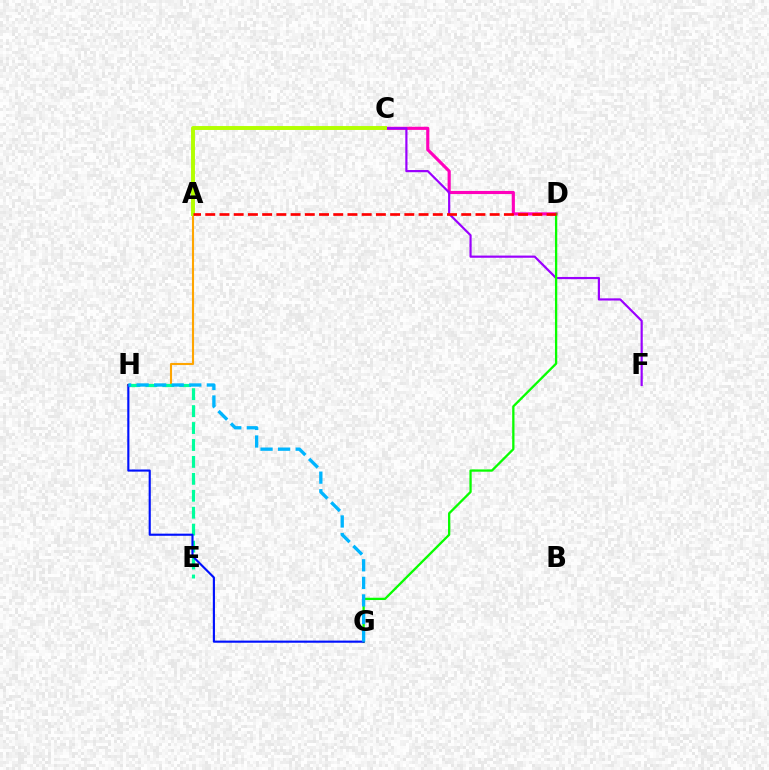{('A', 'H'): [{'color': '#ffa500', 'line_style': 'solid', 'thickness': 1.52}], ('E', 'H'): [{'color': '#00ff9d', 'line_style': 'dashed', 'thickness': 2.3}], ('C', 'D'): [{'color': '#ff00bd', 'line_style': 'solid', 'thickness': 2.26}], ('C', 'F'): [{'color': '#9b00ff', 'line_style': 'solid', 'thickness': 1.58}], ('D', 'G'): [{'color': '#08ff00', 'line_style': 'solid', 'thickness': 1.65}], ('A', 'C'): [{'color': '#b3ff00', 'line_style': 'solid', 'thickness': 2.83}], ('G', 'H'): [{'color': '#0010ff', 'line_style': 'solid', 'thickness': 1.54}, {'color': '#00b5ff', 'line_style': 'dashed', 'thickness': 2.39}], ('A', 'D'): [{'color': '#ff0000', 'line_style': 'dashed', 'thickness': 1.93}]}